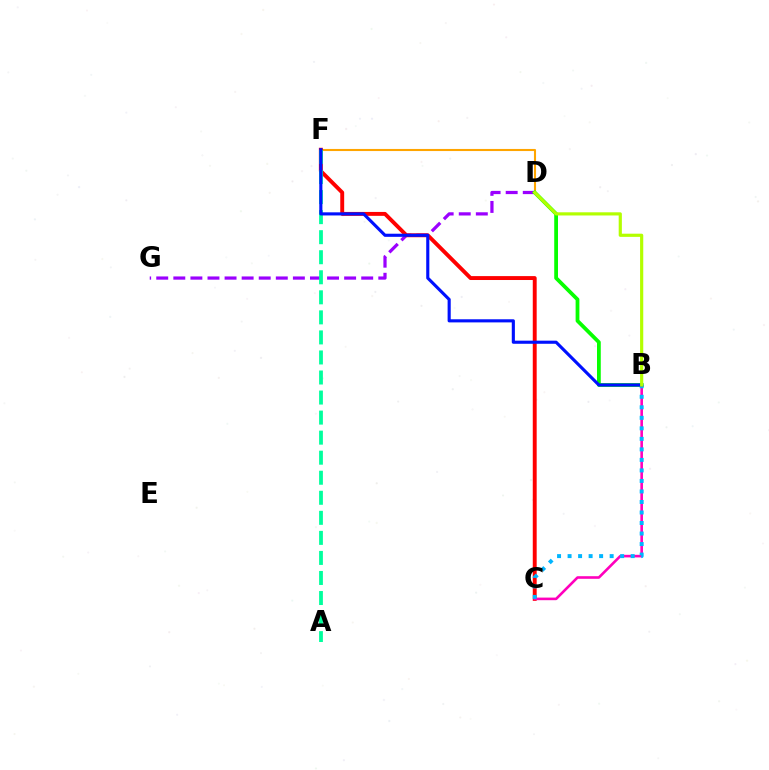{('D', 'F'): [{'color': '#ffa500', 'line_style': 'solid', 'thickness': 1.51}], ('D', 'G'): [{'color': '#9b00ff', 'line_style': 'dashed', 'thickness': 2.32}], ('C', 'F'): [{'color': '#ff0000', 'line_style': 'solid', 'thickness': 2.81}], ('A', 'F'): [{'color': '#00ff9d', 'line_style': 'dashed', 'thickness': 2.72}], ('B', 'C'): [{'color': '#ff00bd', 'line_style': 'solid', 'thickness': 1.88}, {'color': '#00b5ff', 'line_style': 'dotted', 'thickness': 2.86}], ('B', 'D'): [{'color': '#08ff00', 'line_style': 'solid', 'thickness': 2.71}, {'color': '#b3ff00', 'line_style': 'solid', 'thickness': 2.29}], ('B', 'F'): [{'color': '#0010ff', 'line_style': 'solid', 'thickness': 2.25}]}